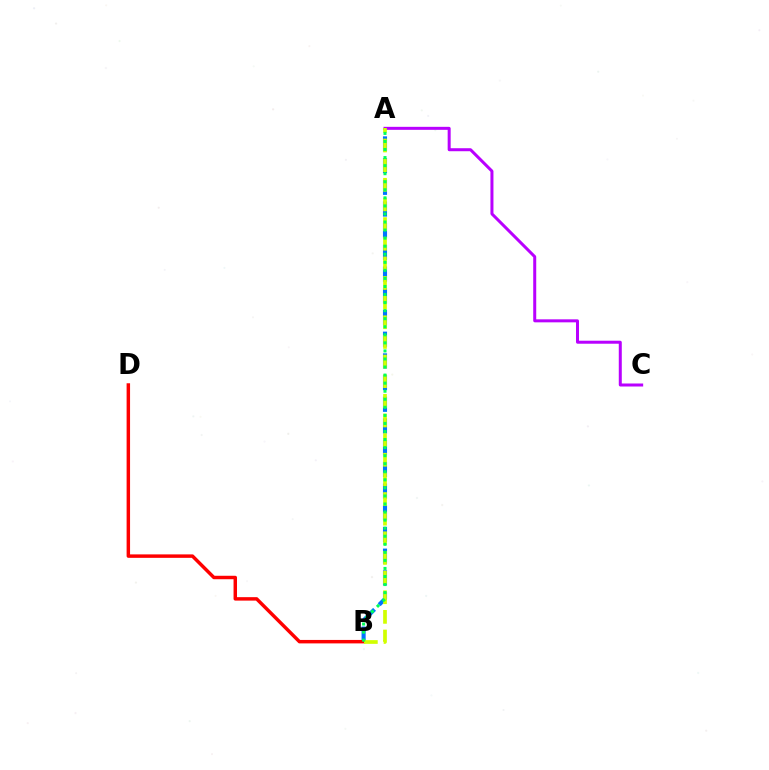{('A', 'C'): [{'color': '#b900ff', 'line_style': 'solid', 'thickness': 2.16}], ('A', 'B'): [{'color': '#0074ff', 'line_style': 'dashed', 'thickness': 2.95}, {'color': '#d1ff00', 'line_style': 'dashed', 'thickness': 2.67}, {'color': '#00ff5c', 'line_style': 'dotted', 'thickness': 2.19}], ('B', 'D'): [{'color': '#ff0000', 'line_style': 'solid', 'thickness': 2.49}]}